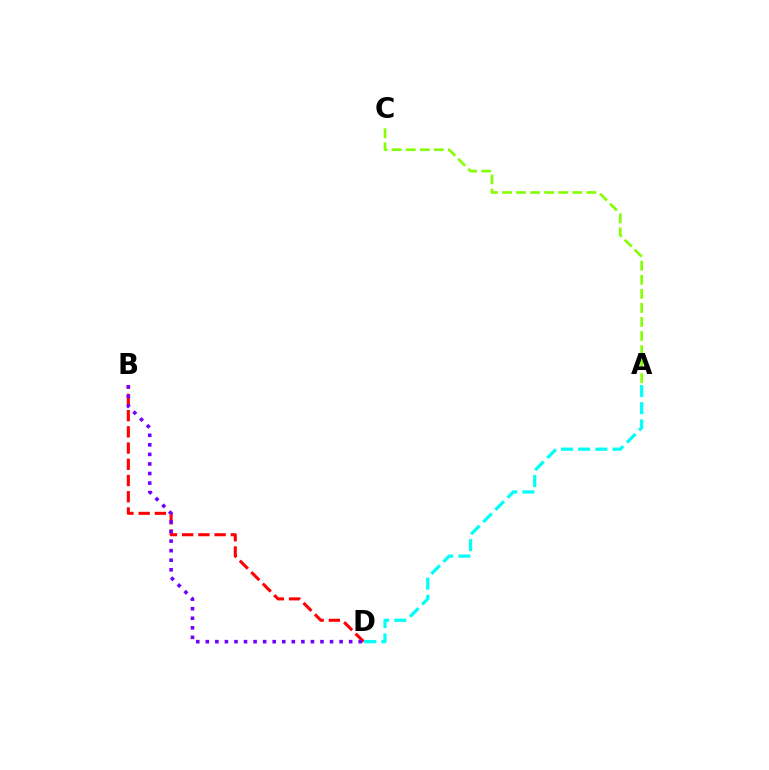{('B', 'D'): [{'color': '#ff0000', 'line_style': 'dashed', 'thickness': 2.2}, {'color': '#7200ff', 'line_style': 'dotted', 'thickness': 2.6}], ('A', 'C'): [{'color': '#84ff00', 'line_style': 'dashed', 'thickness': 1.91}], ('A', 'D'): [{'color': '#00fff6', 'line_style': 'dashed', 'thickness': 2.34}]}